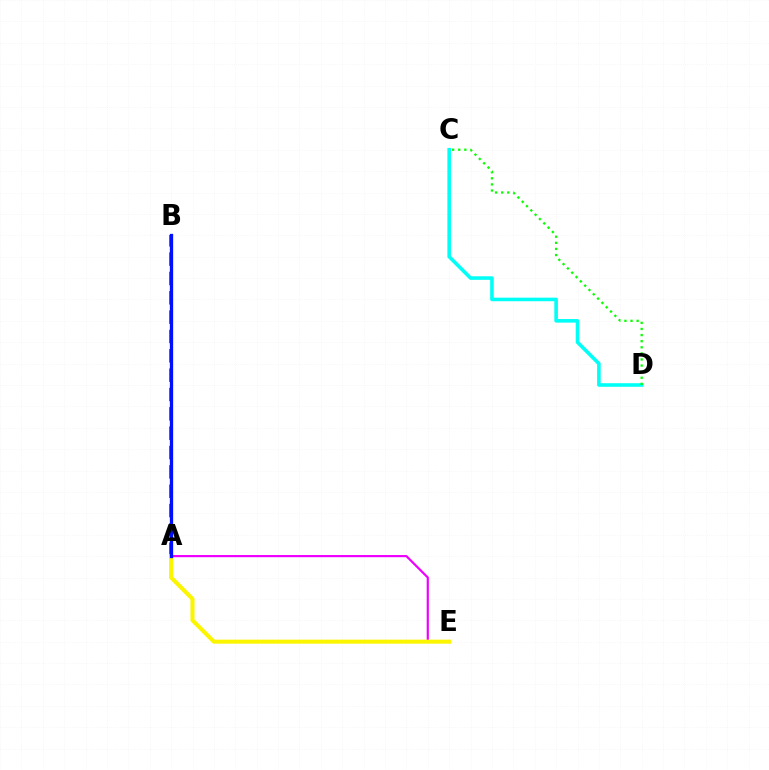{('A', 'E'): [{'color': '#ee00ff', 'line_style': 'solid', 'thickness': 1.57}, {'color': '#fcf500', 'line_style': 'solid', 'thickness': 2.92}], ('A', 'B'): [{'color': '#ff0000', 'line_style': 'dashed', 'thickness': 2.63}, {'color': '#0010ff', 'line_style': 'solid', 'thickness': 2.36}], ('C', 'D'): [{'color': '#00fff6', 'line_style': 'solid', 'thickness': 2.58}, {'color': '#08ff00', 'line_style': 'dotted', 'thickness': 1.66}]}